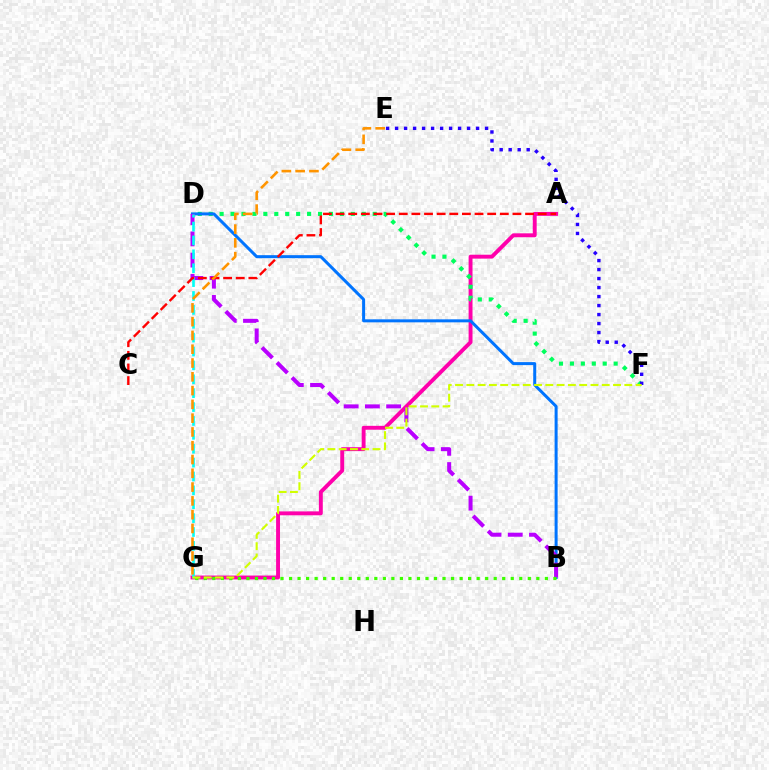{('A', 'G'): [{'color': '#ff00ac', 'line_style': 'solid', 'thickness': 2.81}], ('D', 'F'): [{'color': '#00ff5c', 'line_style': 'dotted', 'thickness': 2.97}], ('E', 'F'): [{'color': '#2500ff', 'line_style': 'dotted', 'thickness': 2.44}], ('B', 'D'): [{'color': '#0074ff', 'line_style': 'solid', 'thickness': 2.16}, {'color': '#b900ff', 'line_style': 'dashed', 'thickness': 2.88}], ('D', 'G'): [{'color': '#00fff6', 'line_style': 'dashed', 'thickness': 1.89}], ('B', 'G'): [{'color': '#3dff00', 'line_style': 'dotted', 'thickness': 2.32}], ('A', 'C'): [{'color': '#ff0000', 'line_style': 'dashed', 'thickness': 1.72}], ('E', 'G'): [{'color': '#ff9400', 'line_style': 'dashed', 'thickness': 1.87}], ('F', 'G'): [{'color': '#d1ff00', 'line_style': 'dashed', 'thickness': 1.53}]}